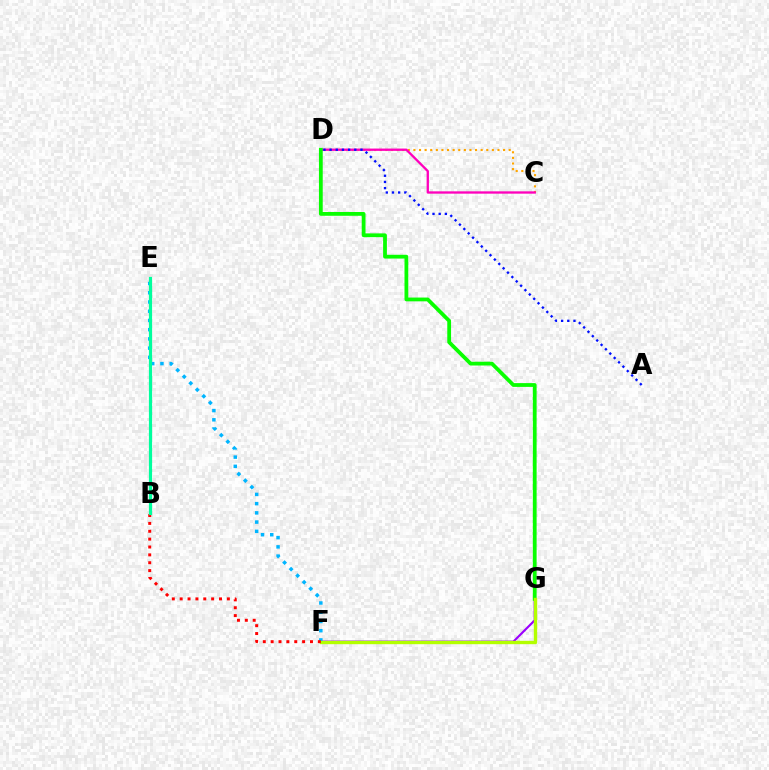{('C', 'D'): [{'color': '#ffa500', 'line_style': 'dotted', 'thickness': 1.52}, {'color': '#ff00bd', 'line_style': 'solid', 'thickness': 1.67}], ('F', 'G'): [{'color': '#9b00ff', 'line_style': 'solid', 'thickness': 1.54}, {'color': '#b3ff00', 'line_style': 'solid', 'thickness': 2.42}], ('E', 'F'): [{'color': '#00b5ff', 'line_style': 'dotted', 'thickness': 2.51}], ('D', 'G'): [{'color': '#08ff00', 'line_style': 'solid', 'thickness': 2.72}], ('A', 'D'): [{'color': '#0010ff', 'line_style': 'dotted', 'thickness': 1.68}], ('B', 'F'): [{'color': '#ff0000', 'line_style': 'dotted', 'thickness': 2.14}], ('B', 'E'): [{'color': '#00ff9d', 'line_style': 'solid', 'thickness': 2.29}]}